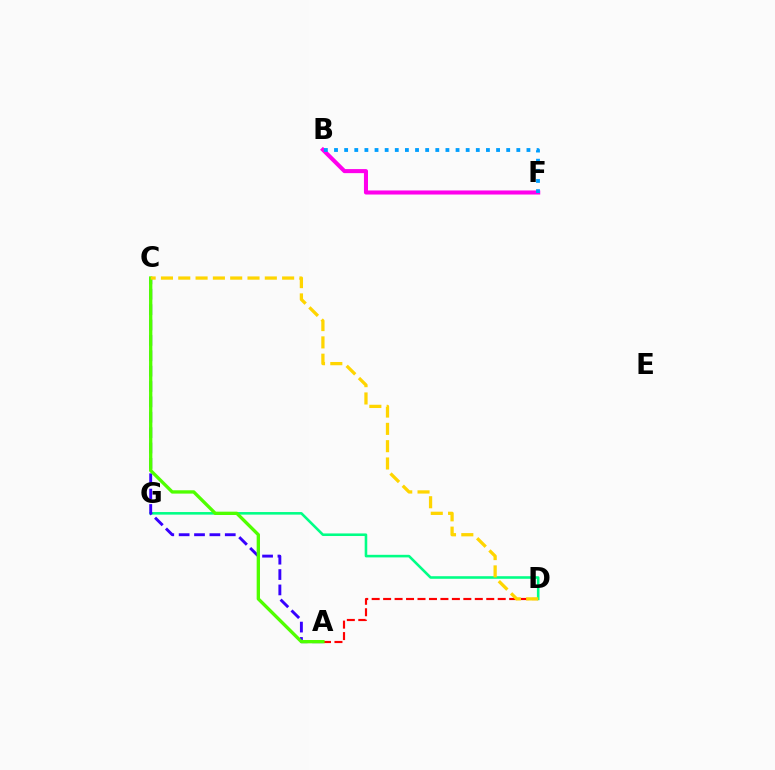{('D', 'G'): [{'color': '#00ff86', 'line_style': 'solid', 'thickness': 1.86}], ('A', 'C'): [{'color': '#3700ff', 'line_style': 'dashed', 'thickness': 2.09}, {'color': '#4fff00', 'line_style': 'solid', 'thickness': 2.4}], ('B', 'F'): [{'color': '#ff00ed', 'line_style': 'solid', 'thickness': 2.92}, {'color': '#009eff', 'line_style': 'dotted', 'thickness': 2.75}], ('A', 'D'): [{'color': '#ff0000', 'line_style': 'dashed', 'thickness': 1.56}], ('C', 'D'): [{'color': '#ffd500', 'line_style': 'dashed', 'thickness': 2.35}]}